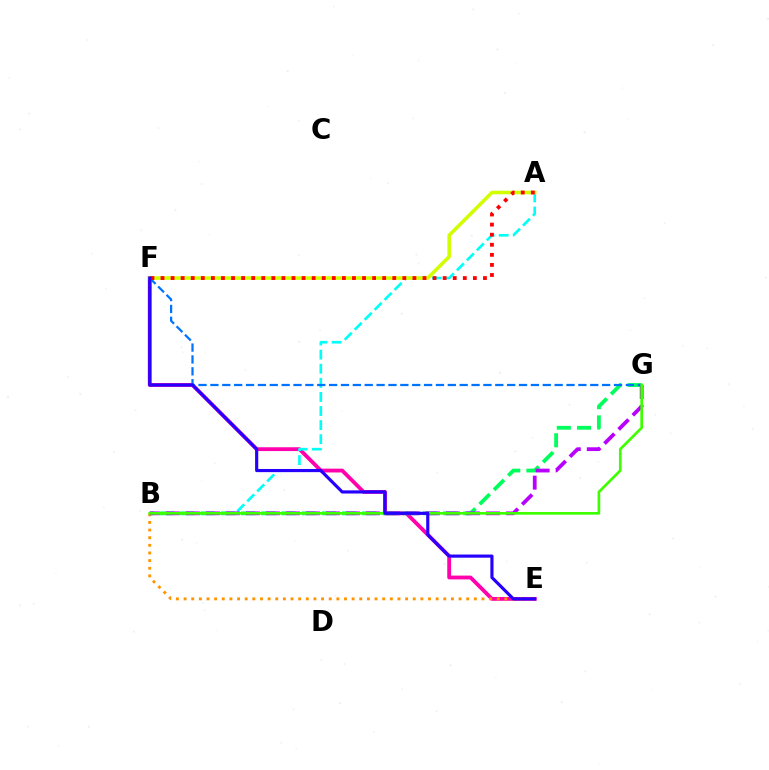{('E', 'F'): [{'color': '#ff00ac', 'line_style': 'solid', 'thickness': 2.74}, {'color': '#2500ff', 'line_style': 'solid', 'thickness': 2.27}], ('A', 'B'): [{'color': '#00fff6', 'line_style': 'dashed', 'thickness': 1.91}], ('A', 'F'): [{'color': '#d1ff00', 'line_style': 'solid', 'thickness': 2.57}, {'color': '#ff0000', 'line_style': 'dotted', 'thickness': 2.74}], ('B', 'E'): [{'color': '#ff9400', 'line_style': 'dotted', 'thickness': 2.08}], ('B', 'G'): [{'color': '#00ff5c', 'line_style': 'dashed', 'thickness': 2.75}, {'color': '#b900ff', 'line_style': 'dashed', 'thickness': 2.72}, {'color': '#3dff00', 'line_style': 'solid', 'thickness': 1.93}], ('F', 'G'): [{'color': '#0074ff', 'line_style': 'dashed', 'thickness': 1.61}]}